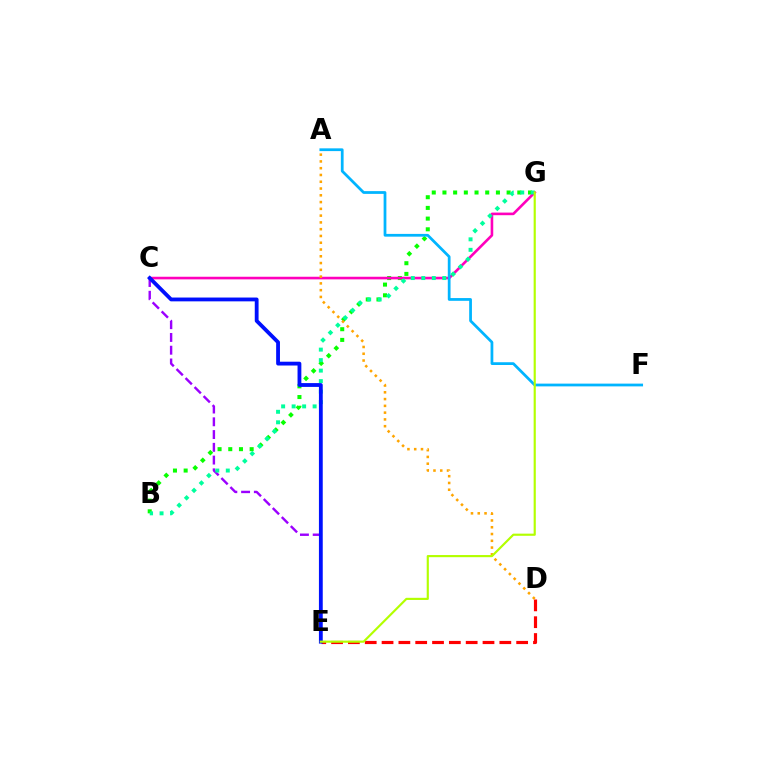{('B', 'G'): [{'color': '#08ff00', 'line_style': 'dotted', 'thickness': 2.91}, {'color': '#00ff9d', 'line_style': 'dotted', 'thickness': 2.85}], ('C', 'E'): [{'color': '#9b00ff', 'line_style': 'dashed', 'thickness': 1.73}, {'color': '#0010ff', 'line_style': 'solid', 'thickness': 2.74}], ('C', 'G'): [{'color': '#ff00bd', 'line_style': 'solid', 'thickness': 1.88}], ('A', 'F'): [{'color': '#00b5ff', 'line_style': 'solid', 'thickness': 1.98}], ('D', 'E'): [{'color': '#ff0000', 'line_style': 'dashed', 'thickness': 2.29}], ('A', 'D'): [{'color': '#ffa500', 'line_style': 'dotted', 'thickness': 1.84}], ('E', 'G'): [{'color': '#b3ff00', 'line_style': 'solid', 'thickness': 1.55}]}